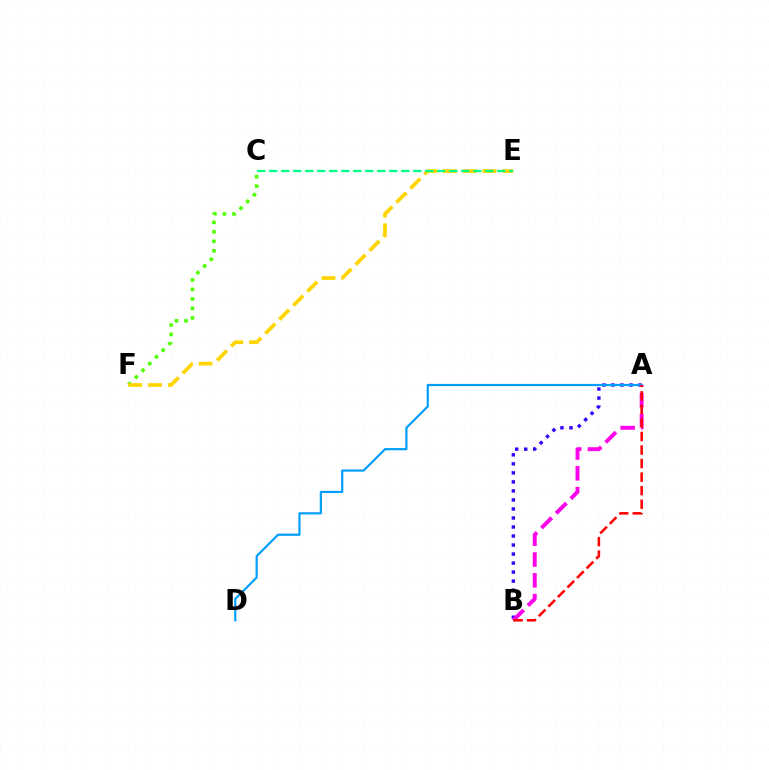{('A', 'B'): [{'color': '#3700ff', 'line_style': 'dotted', 'thickness': 2.45}, {'color': '#ff00ed', 'line_style': 'dashed', 'thickness': 2.82}, {'color': '#ff0000', 'line_style': 'dashed', 'thickness': 1.84}], ('A', 'D'): [{'color': '#009eff', 'line_style': 'solid', 'thickness': 1.57}], ('C', 'F'): [{'color': '#4fff00', 'line_style': 'dotted', 'thickness': 2.58}], ('E', 'F'): [{'color': '#ffd500', 'line_style': 'dashed', 'thickness': 2.69}], ('C', 'E'): [{'color': '#00ff86', 'line_style': 'dashed', 'thickness': 1.63}]}